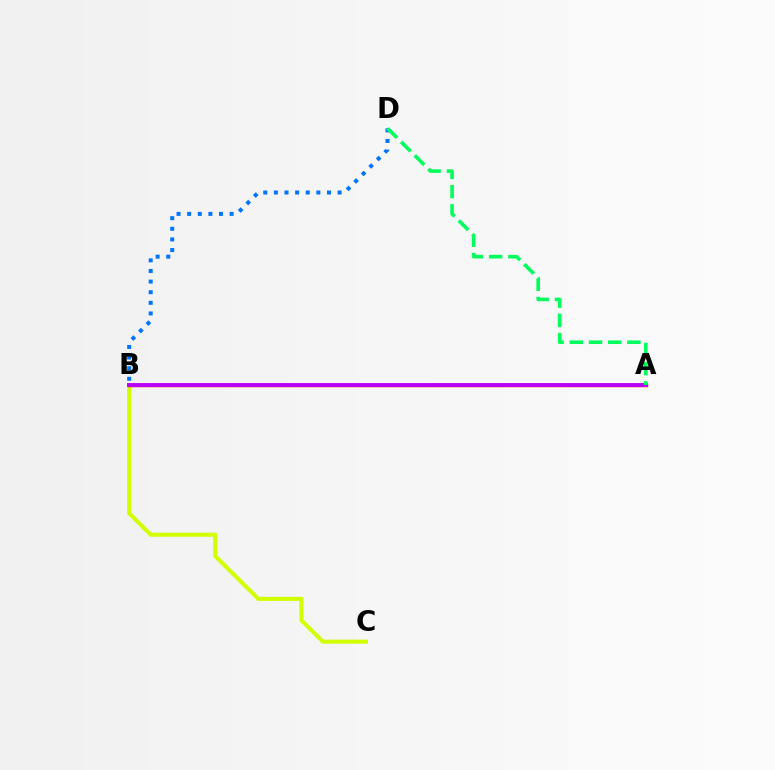{('B', 'D'): [{'color': '#0074ff', 'line_style': 'dotted', 'thickness': 2.88}], ('B', 'C'): [{'color': '#d1ff00', 'line_style': 'solid', 'thickness': 2.91}], ('A', 'B'): [{'color': '#ff0000', 'line_style': 'solid', 'thickness': 2.47}, {'color': '#b900ff', 'line_style': 'solid', 'thickness': 2.78}], ('A', 'D'): [{'color': '#00ff5c', 'line_style': 'dashed', 'thickness': 2.61}]}